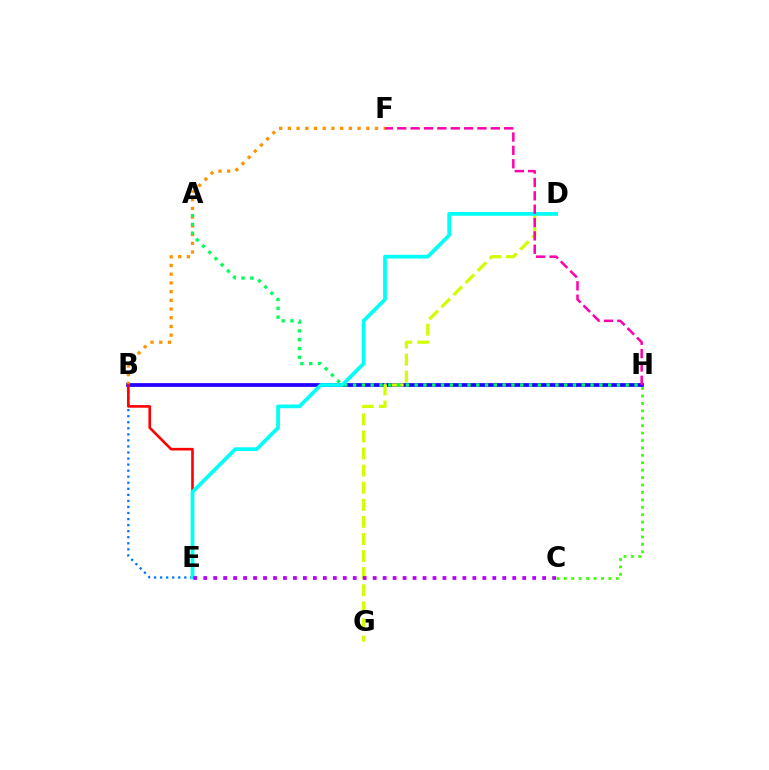{('B', 'H'): [{'color': '#2500ff', 'line_style': 'solid', 'thickness': 2.71}], ('B', 'F'): [{'color': '#ff9400', 'line_style': 'dotted', 'thickness': 2.37}], ('B', 'E'): [{'color': '#0074ff', 'line_style': 'dotted', 'thickness': 1.64}, {'color': '#ff0000', 'line_style': 'solid', 'thickness': 1.89}], ('D', 'G'): [{'color': '#d1ff00', 'line_style': 'dashed', 'thickness': 2.32}], ('A', 'H'): [{'color': '#00ff5c', 'line_style': 'dotted', 'thickness': 2.39}], ('C', 'H'): [{'color': '#3dff00', 'line_style': 'dotted', 'thickness': 2.02}], ('D', 'E'): [{'color': '#00fff6', 'line_style': 'solid', 'thickness': 2.69}], ('F', 'H'): [{'color': '#ff00ac', 'line_style': 'dashed', 'thickness': 1.82}], ('C', 'E'): [{'color': '#b900ff', 'line_style': 'dotted', 'thickness': 2.71}]}